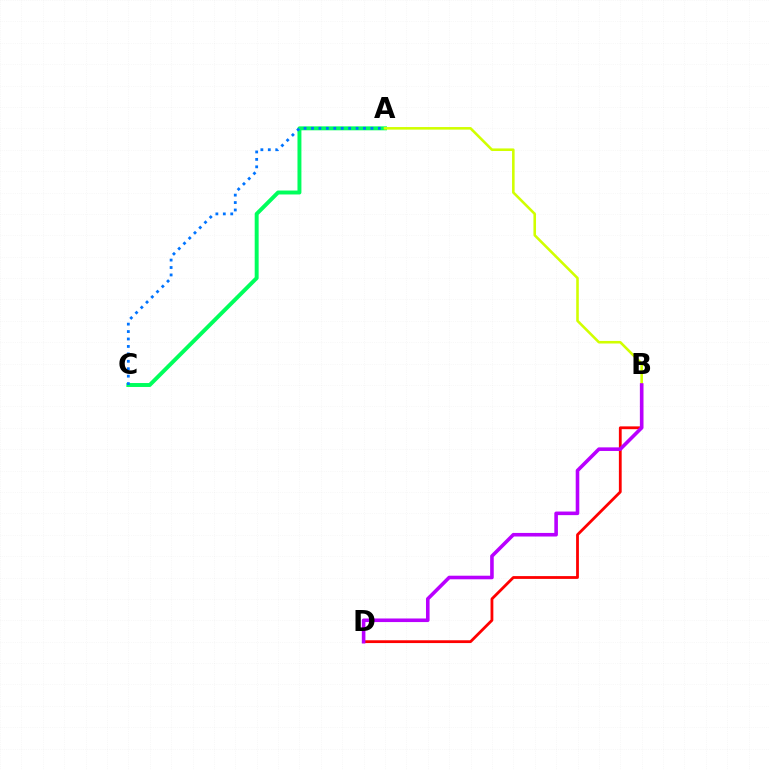{('A', 'C'): [{'color': '#00ff5c', 'line_style': 'solid', 'thickness': 2.84}, {'color': '#0074ff', 'line_style': 'dotted', 'thickness': 2.02}], ('B', 'D'): [{'color': '#ff0000', 'line_style': 'solid', 'thickness': 2.01}, {'color': '#b900ff', 'line_style': 'solid', 'thickness': 2.58}], ('A', 'B'): [{'color': '#d1ff00', 'line_style': 'solid', 'thickness': 1.86}]}